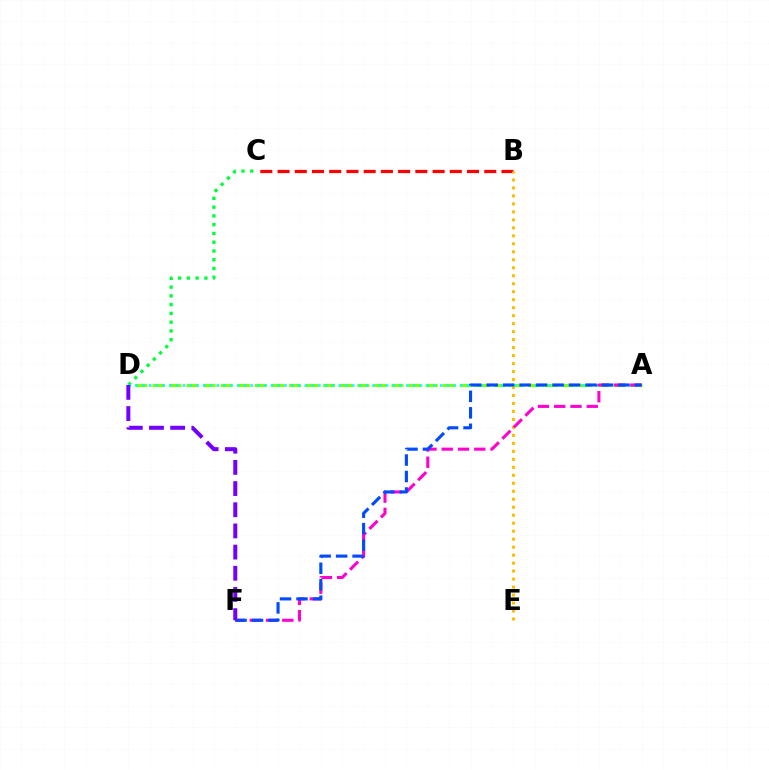{('A', 'D'): [{'color': '#84ff00', 'line_style': 'dashed', 'thickness': 2.32}, {'color': '#00fff6', 'line_style': 'dotted', 'thickness': 1.84}], ('C', 'D'): [{'color': '#00ff39', 'line_style': 'dotted', 'thickness': 2.38}], ('B', 'C'): [{'color': '#ff0000', 'line_style': 'dashed', 'thickness': 2.34}], ('B', 'E'): [{'color': '#ffbd00', 'line_style': 'dotted', 'thickness': 2.17}], ('A', 'F'): [{'color': '#ff00cf', 'line_style': 'dashed', 'thickness': 2.21}, {'color': '#004bff', 'line_style': 'dashed', 'thickness': 2.24}], ('D', 'F'): [{'color': '#7200ff', 'line_style': 'dashed', 'thickness': 2.88}]}